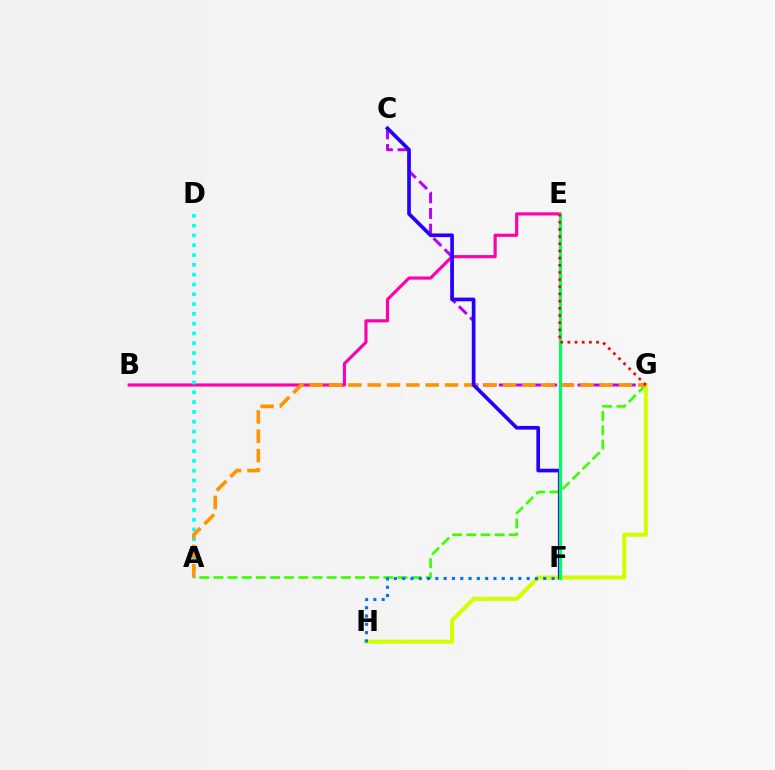{('A', 'G'): [{'color': '#3dff00', 'line_style': 'dashed', 'thickness': 1.92}, {'color': '#ff9400', 'line_style': 'dashed', 'thickness': 2.63}], ('B', 'E'): [{'color': '#ff00ac', 'line_style': 'solid', 'thickness': 2.27}], ('A', 'D'): [{'color': '#00fff6', 'line_style': 'dotted', 'thickness': 2.66}], ('G', 'H'): [{'color': '#d1ff00', 'line_style': 'solid', 'thickness': 2.9}], ('C', 'G'): [{'color': '#b900ff', 'line_style': 'dashed', 'thickness': 2.14}], ('F', 'H'): [{'color': '#0074ff', 'line_style': 'dotted', 'thickness': 2.26}], ('C', 'F'): [{'color': '#2500ff', 'line_style': 'solid', 'thickness': 2.64}], ('E', 'F'): [{'color': '#00ff5c', 'line_style': 'solid', 'thickness': 2.28}], ('E', 'G'): [{'color': '#ff0000', 'line_style': 'dotted', 'thickness': 1.95}]}